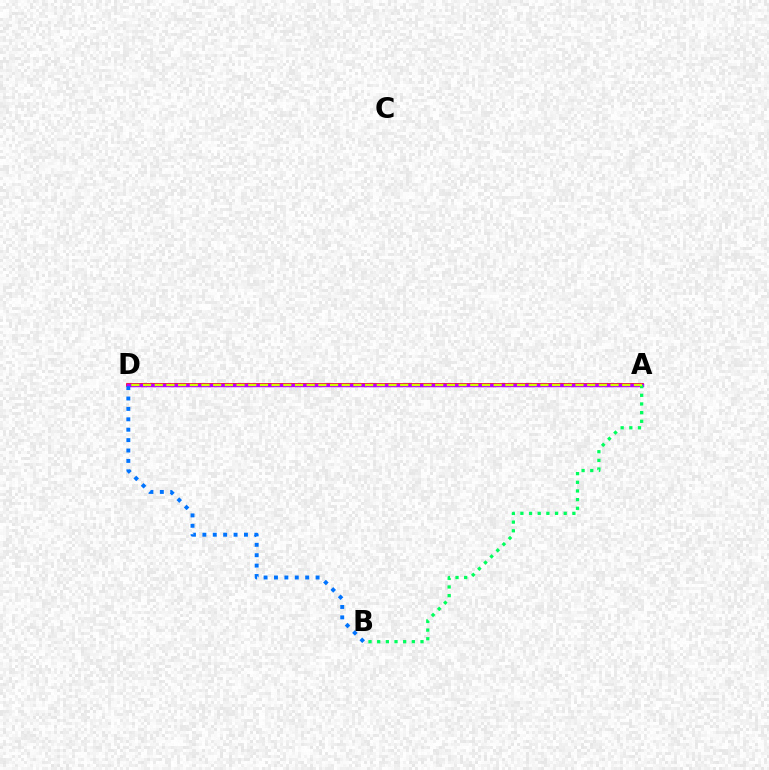{('A', 'D'): [{'color': '#ff0000', 'line_style': 'solid', 'thickness': 2.65}, {'color': '#b900ff', 'line_style': 'solid', 'thickness': 2.52}, {'color': '#d1ff00', 'line_style': 'dashed', 'thickness': 1.59}], ('A', 'B'): [{'color': '#00ff5c', 'line_style': 'dotted', 'thickness': 2.35}], ('B', 'D'): [{'color': '#0074ff', 'line_style': 'dotted', 'thickness': 2.83}]}